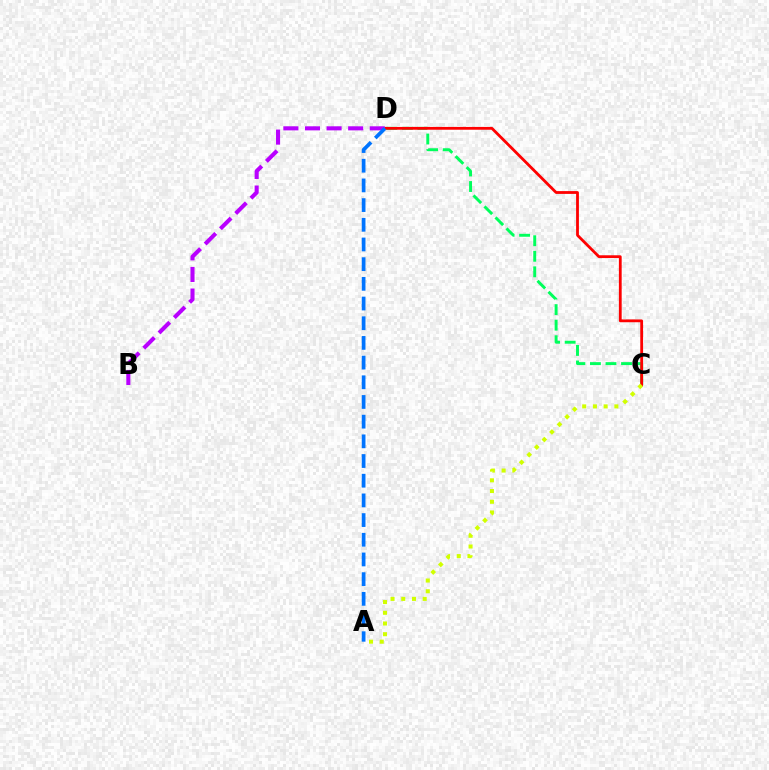{('C', 'D'): [{'color': '#00ff5c', 'line_style': 'dashed', 'thickness': 2.11}, {'color': '#ff0000', 'line_style': 'solid', 'thickness': 2.01}], ('B', 'D'): [{'color': '#b900ff', 'line_style': 'dashed', 'thickness': 2.93}], ('A', 'D'): [{'color': '#0074ff', 'line_style': 'dashed', 'thickness': 2.67}], ('A', 'C'): [{'color': '#d1ff00', 'line_style': 'dotted', 'thickness': 2.91}]}